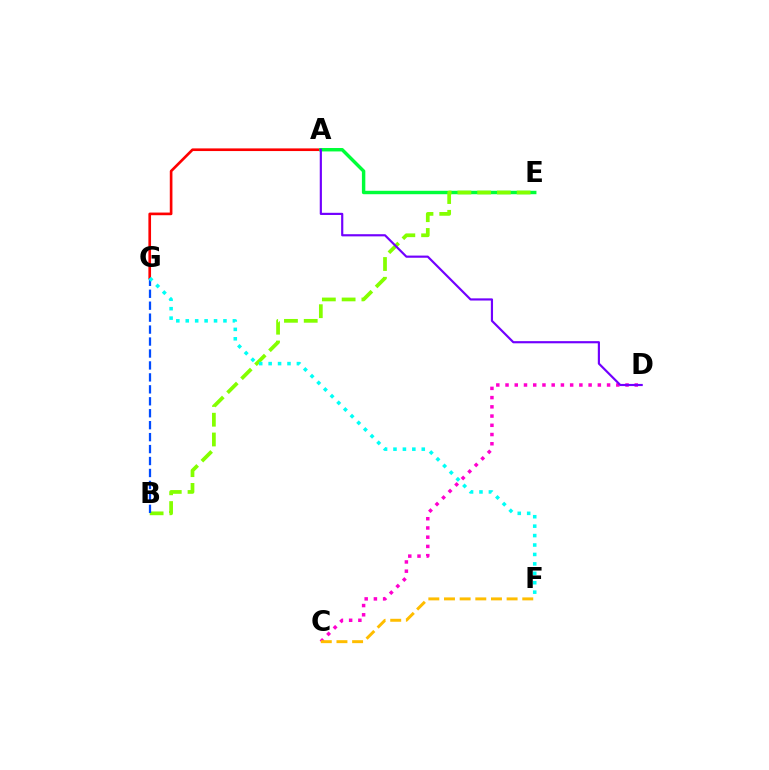{('A', 'G'): [{'color': '#ff0000', 'line_style': 'solid', 'thickness': 1.91}], ('C', 'D'): [{'color': '#ff00cf', 'line_style': 'dotted', 'thickness': 2.51}], ('A', 'E'): [{'color': '#00ff39', 'line_style': 'solid', 'thickness': 2.47}], ('B', 'E'): [{'color': '#84ff00', 'line_style': 'dashed', 'thickness': 2.69}], ('B', 'G'): [{'color': '#004bff', 'line_style': 'dashed', 'thickness': 1.62}], ('A', 'D'): [{'color': '#7200ff', 'line_style': 'solid', 'thickness': 1.56}], ('F', 'G'): [{'color': '#00fff6', 'line_style': 'dotted', 'thickness': 2.56}], ('C', 'F'): [{'color': '#ffbd00', 'line_style': 'dashed', 'thickness': 2.13}]}